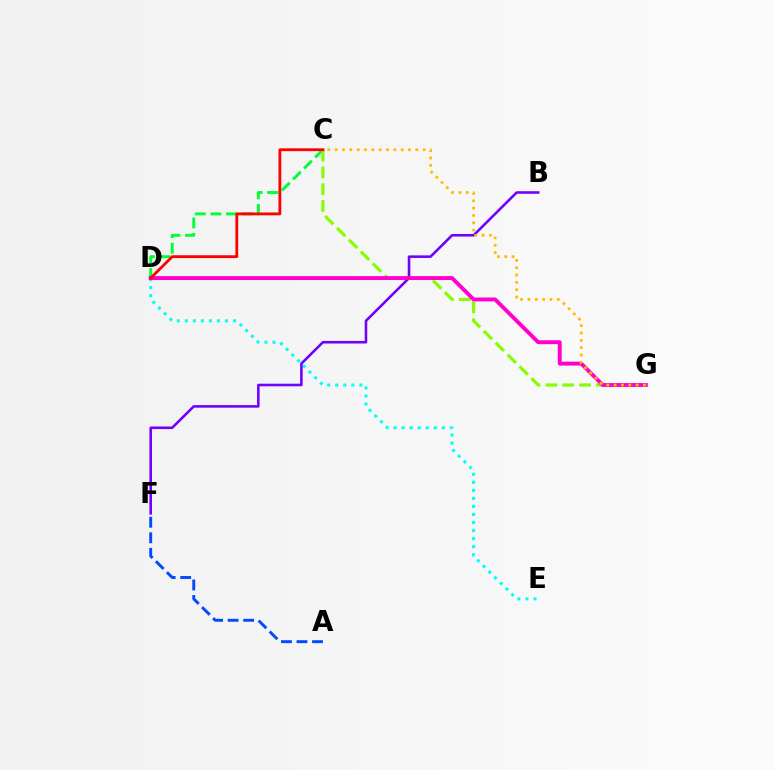{('A', 'F'): [{'color': '#004bff', 'line_style': 'dashed', 'thickness': 2.11}], ('C', 'D'): [{'color': '#00ff39', 'line_style': 'dashed', 'thickness': 2.12}, {'color': '#ff0000', 'line_style': 'solid', 'thickness': 2.04}], ('C', 'G'): [{'color': '#84ff00', 'line_style': 'dashed', 'thickness': 2.28}, {'color': '#ffbd00', 'line_style': 'dotted', 'thickness': 1.99}], ('D', 'E'): [{'color': '#00fff6', 'line_style': 'dotted', 'thickness': 2.18}], ('B', 'F'): [{'color': '#7200ff', 'line_style': 'solid', 'thickness': 1.86}], ('D', 'G'): [{'color': '#ff00cf', 'line_style': 'solid', 'thickness': 2.81}]}